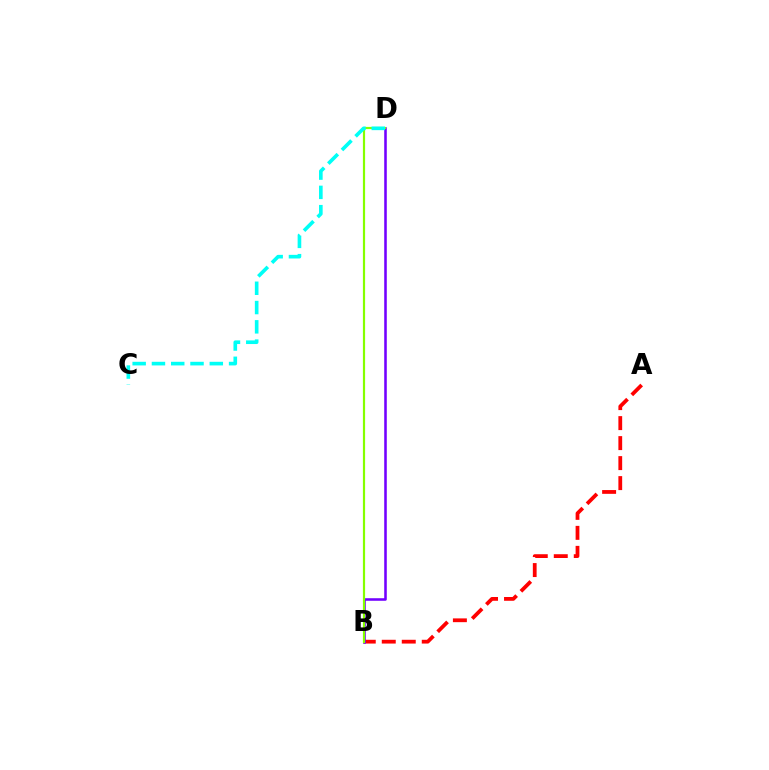{('A', 'B'): [{'color': '#ff0000', 'line_style': 'dashed', 'thickness': 2.72}], ('B', 'D'): [{'color': '#7200ff', 'line_style': 'solid', 'thickness': 1.85}, {'color': '#84ff00', 'line_style': 'solid', 'thickness': 1.58}], ('C', 'D'): [{'color': '#00fff6', 'line_style': 'dashed', 'thickness': 2.62}]}